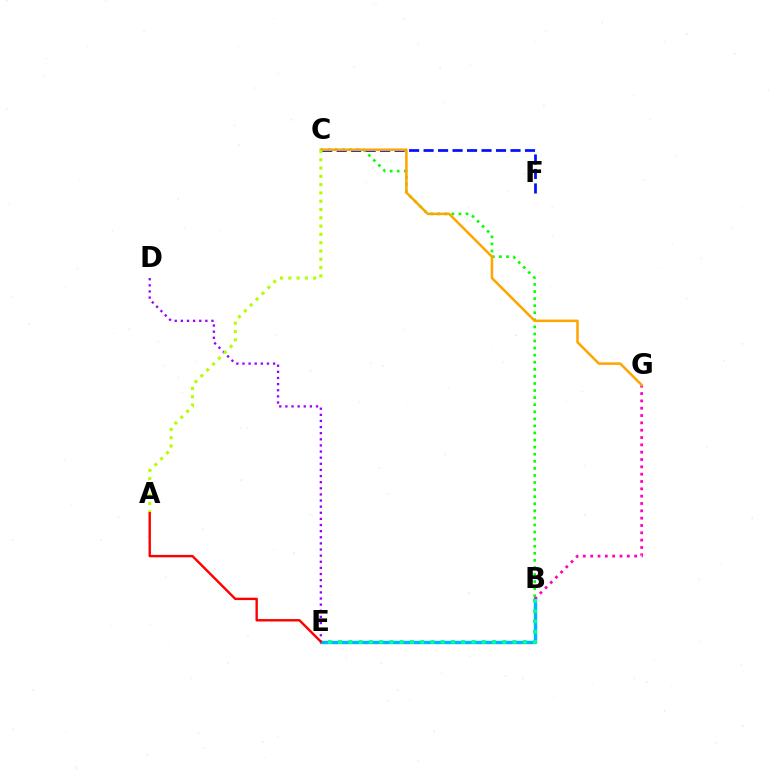{('B', 'E'): [{'color': '#00b5ff', 'line_style': 'solid', 'thickness': 2.44}, {'color': '#00ff9d', 'line_style': 'dotted', 'thickness': 2.79}], ('B', 'G'): [{'color': '#ff00bd', 'line_style': 'dotted', 'thickness': 1.99}], ('B', 'C'): [{'color': '#08ff00', 'line_style': 'dotted', 'thickness': 1.92}], ('C', 'F'): [{'color': '#0010ff', 'line_style': 'dashed', 'thickness': 1.97}], ('D', 'E'): [{'color': '#9b00ff', 'line_style': 'dotted', 'thickness': 1.66}], ('C', 'G'): [{'color': '#ffa500', 'line_style': 'solid', 'thickness': 1.82}], ('A', 'C'): [{'color': '#b3ff00', 'line_style': 'dotted', 'thickness': 2.25}], ('A', 'E'): [{'color': '#ff0000', 'line_style': 'solid', 'thickness': 1.73}]}